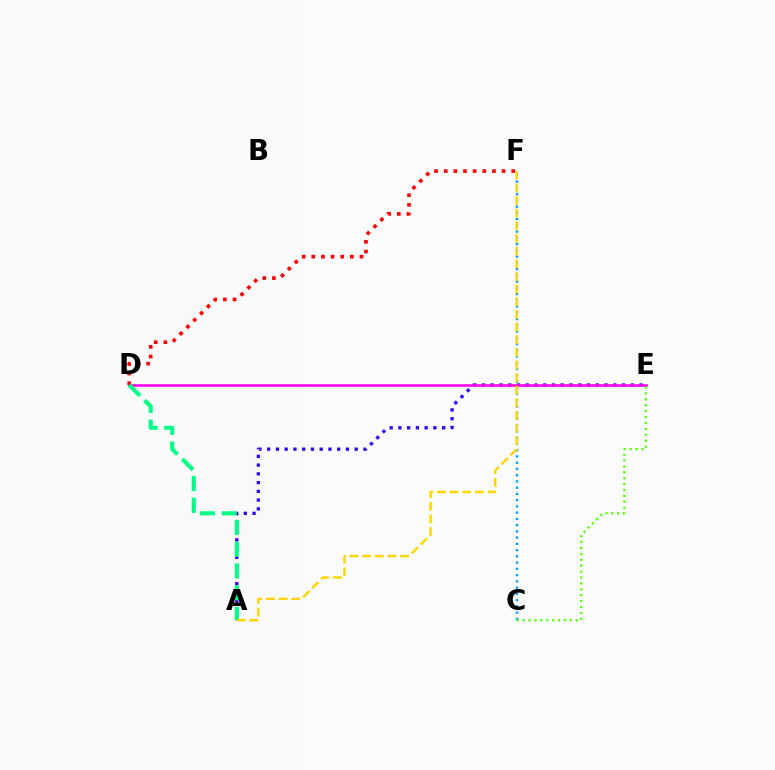{('C', 'F'): [{'color': '#009eff', 'line_style': 'dotted', 'thickness': 1.7}], ('A', 'E'): [{'color': '#3700ff', 'line_style': 'dotted', 'thickness': 2.38}], ('D', 'E'): [{'color': '#ff00ed', 'line_style': 'solid', 'thickness': 1.88}], ('C', 'E'): [{'color': '#4fff00', 'line_style': 'dotted', 'thickness': 1.6}], ('D', 'F'): [{'color': '#ff0000', 'line_style': 'dotted', 'thickness': 2.62}], ('A', 'D'): [{'color': '#00ff86', 'line_style': 'dashed', 'thickness': 2.95}], ('A', 'F'): [{'color': '#ffd500', 'line_style': 'dashed', 'thickness': 1.72}]}